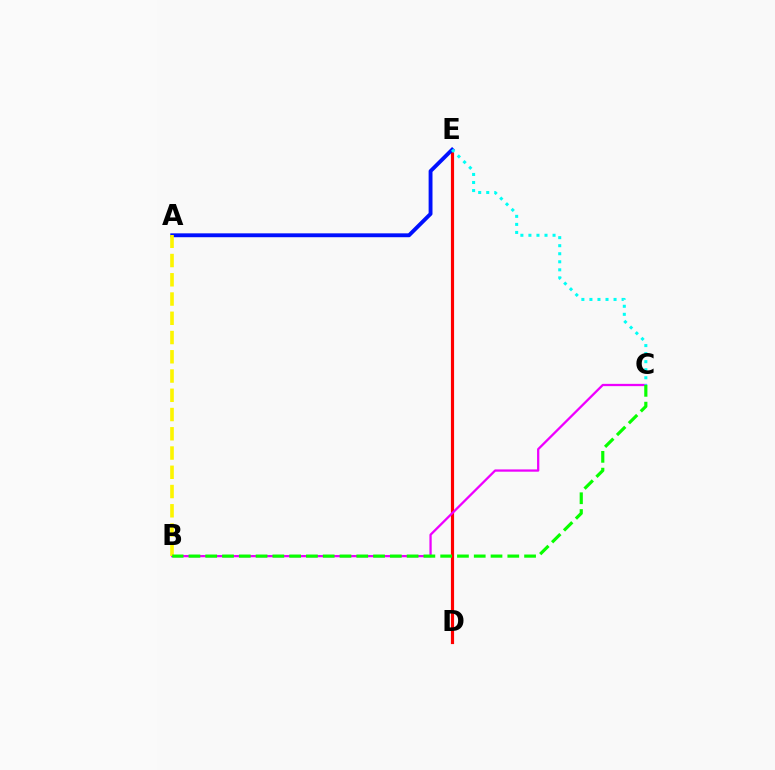{('D', 'E'): [{'color': '#ff0000', 'line_style': 'solid', 'thickness': 2.28}], ('B', 'C'): [{'color': '#ee00ff', 'line_style': 'solid', 'thickness': 1.64}, {'color': '#08ff00', 'line_style': 'dashed', 'thickness': 2.28}], ('A', 'E'): [{'color': '#0010ff', 'line_style': 'solid', 'thickness': 2.79}], ('C', 'E'): [{'color': '#00fff6', 'line_style': 'dotted', 'thickness': 2.19}], ('A', 'B'): [{'color': '#fcf500', 'line_style': 'dashed', 'thickness': 2.62}]}